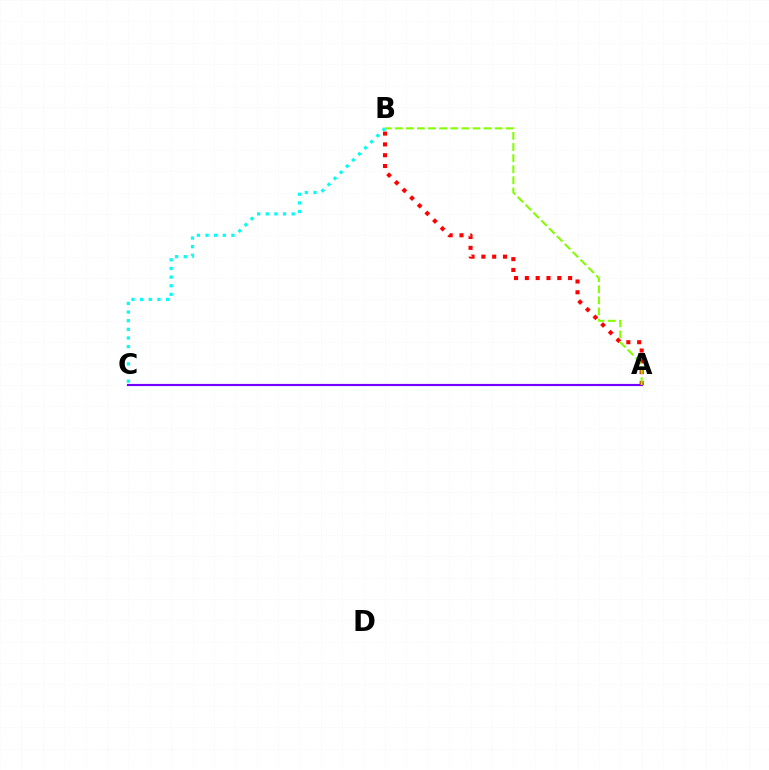{('A', 'C'): [{'color': '#7200ff', 'line_style': 'solid', 'thickness': 1.57}], ('A', 'B'): [{'color': '#ff0000', 'line_style': 'dotted', 'thickness': 2.94}, {'color': '#84ff00', 'line_style': 'dashed', 'thickness': 1.51}], ('B', 'C'): [{'color': '#00fff6', 'line_style': 'dotted', 'thickness': 2.35}]}